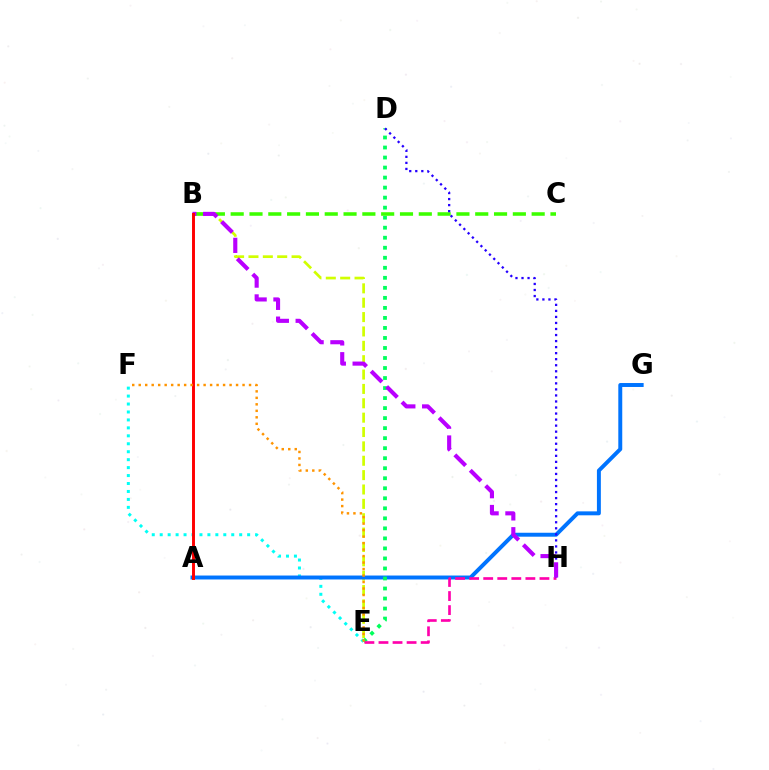{('E', 'F'): [{'color': '#00fff6', 'line_style': 'dotted', 'thickness': 2.16}, {'color': '#ff9400', 'line_style': 'dotted', 'thickness': 1.76}], ('B', 'E'): [{'color': '#d1ff00', 'line_style': 'dashed', 'thickness': 1.95}], ('A', 'G'): [{'color': '#0074ff', 'line_style': 'solid', 'thickness': 2.84}], ('D', 'E'): [{'color': '#00ff5c', 'line_style': 'dotted', 'thickness': 2.72}], ('B', 'C'): [{'color': '#3dff00', 'line_style': 'dashed', 'thickness': 2.56}], ('E', 'H'): [{'color': '#ff00ac', 'line_style': 'dashed', 'thickness': 1.91}], ('D', 'H'): [{'color': '#2500ff', 'line_style': 'dotted', 'thickness': 1.64}], ('B', 'H'): [{'color': '#b900ff', 'line_style': 'dashed', 'thickness': 2.96}], ('A', 'B'): [{'color': '#ff0000', 'line_style': 'solid', 'thickness': 2.11}]}